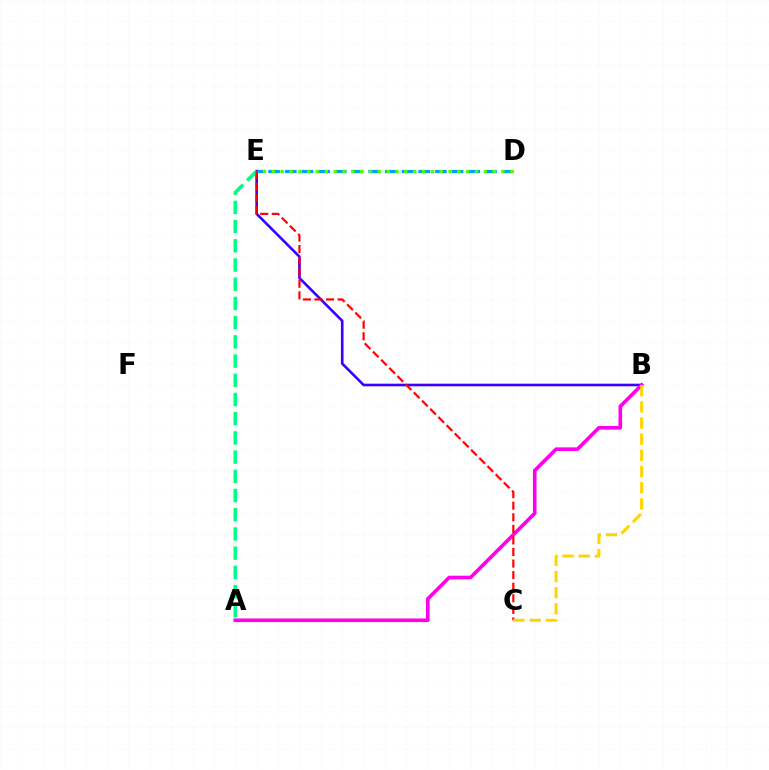{('B', 'E'): [{'color': '#3700ff', 'line_style': 'solid', 'thickness': 1.89}], ('A', 'E'): [{'color': '#00ff86', 'line_style': 'dashed', 'thickness': 2.61}], ('A', 'B'): [{'color': '#ff00ed', 'line_style': 'solid', 'thickness': 2.61}], ('C', 'E'): [{'color': '#ff0000', 'line_style': 'dashed', 'thickness': 1.57}], ('D', 'E'): [{'color': '#009eff', 'line_style': 'dashed', 'thickness': 2.27}, {'color': '#4fff00', 'line_style': 'dotted', 'thickness': 2.4}], ('B', 'C'): [{'color': '#ffd500', 'line_style': 'dashed', 'thickness': 2.2}]}